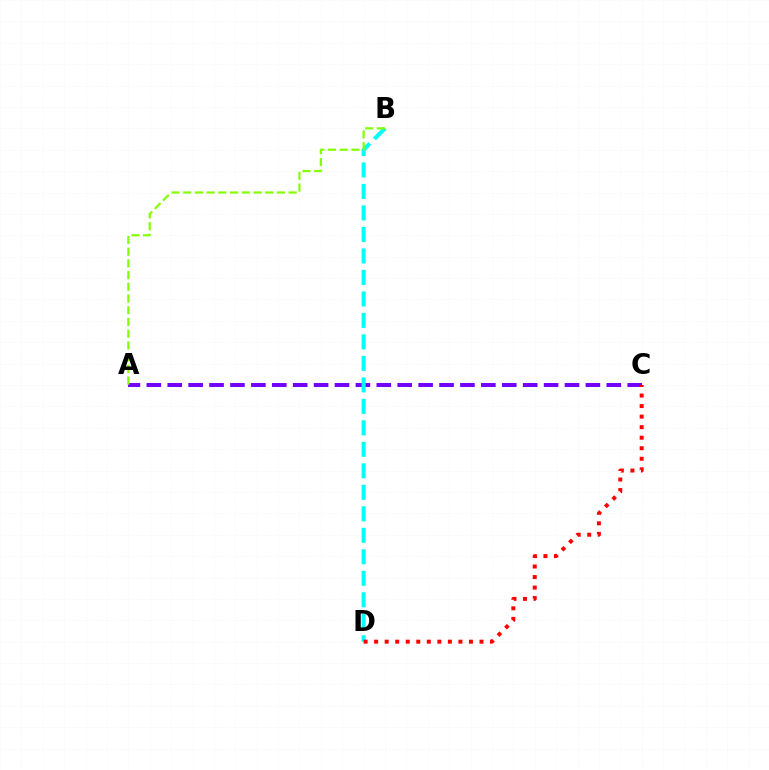{('A', 'C'): [{'color': '#7200ff', 'line_style': 'dashed', 'thickness': 2.84}], ('B', 'D'): [{'color': '#00fff6', 'line_style': 'dashed', 'thickness': 2.92}], ('A', 'B'): [{'color': '#84ff00', 'line_style': 'dashed', 'thickness': 1.59}], ('C', 'D'): [{'color': '#ff0000', 'line_style': 'dotted', 'thickness': 2.86}]}